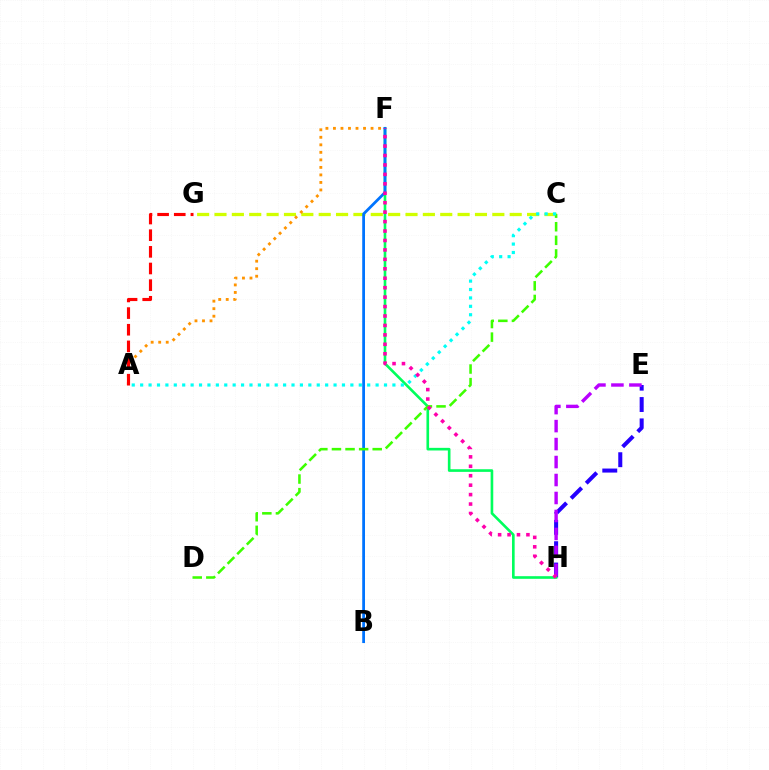{('E', 'H'): [{'color': '#2500ff', 'line_style': 'dashed', 'thickness': 2.9}, {'color': '#b900ff', 'line_style': 'dashed', 'thickness': 2.44}], ('F', 'H'): [{'color': '#00ff5c', 'line_style': 'solid', 'thickness': 1.9}, {'color': '#ff00ac', 'line_style': 'dotted', 'thickness': 2.56}], ('C', 'G'): [{'color': '#d1ff00', 'line_style': 'dashed', 'thickness': 2.36}], ('B', 'F'): [{'color': '#0074ff', 'line_style': 'solid', 'thickness': 2.0}], ('C', 'D'): [{'color': '#3dff00', 'line_style': 'dashed', 'thickness': 1.85}], ('A', 'C'): [{'color': '#00fff6', 'line_style': 'dotted', 'thickness': 2.28}], ('A', 'F'): [{'color': '#ff9400', 'line_style': 'dotted', 'thickness': 2.04}], ('A', 'G'): [{'color': '#ff0000', 'line_style': 'dashed', 'thickness': 2.26}]}